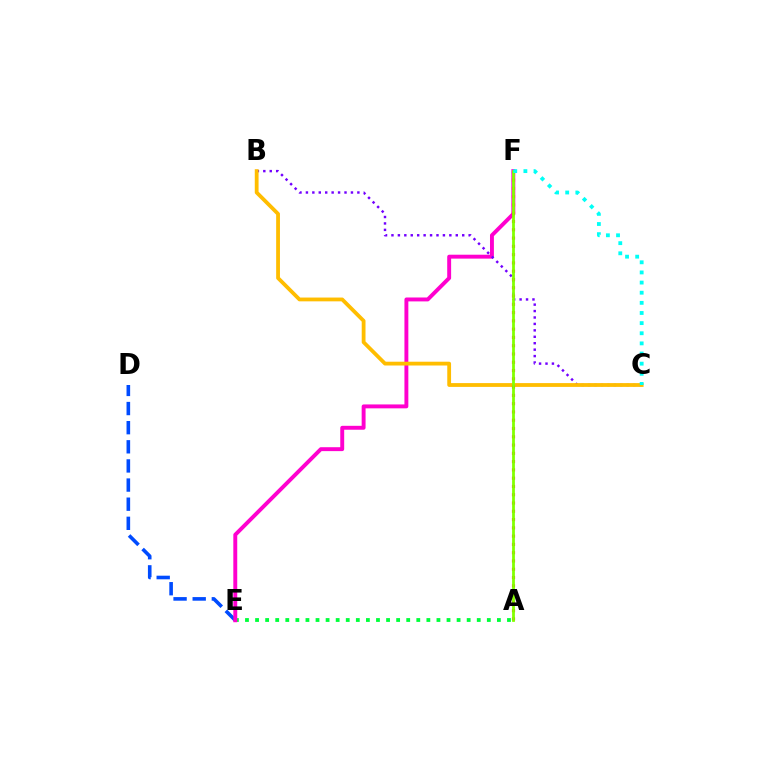{('D', 'E'): [{'color': '#004bff', 'line_style': 'dashed', 'thickness': 2.6}], ('A', 'E'): [{'color': '#00ff39', 'line_style': 'dotted', 'thickness': 2.74}], ('E', 'F'): [{'color': '#ff00cf', 'line_style': 'solid', 'thickness': 2.82}], ('B', 'C'): [{'color': '#7200ff', 'line_style': 'dotted', 'thickness': 1.75}, {'color': '#ffbd00', 'line_style': 'solid', 'thickness': 2.73}], ('A', 'F'): [{'color': '#ff0000', 'line_style': 'dotted', 'thickness': 2.25}, {'color': '#84ff00', 'line_style': 'solid', 'thickness': 1.99}], ('C', 'F'): [{'color': '#00fff6', 'line_style': 'dotted', 'thickness': 2.75}]}